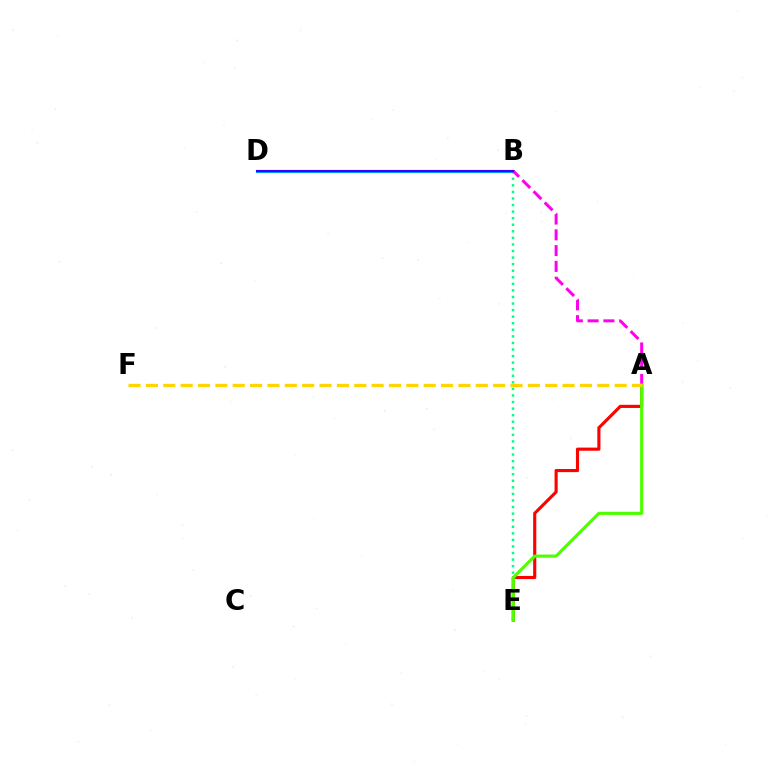{('A', 'E'): [{'color': '#ff0000', 'line_style': 'solid', 'thickness': 2.25}, {'color': '#4fff00', 'line_style': 'solid', 'thickness': 2.26}], ('B', 'E'): [{'color': '#00ff86', 'line_style': 'dotted', 'thickness': 1.78}], ('B', 'D'): [{'color': '#009eff', 'line_style': 'solid', 'thickness': 2.13}, {'color': '#3700ff', 'line_style': 'solid', 'thickness': 1.53}], ('A', 'B'): [{'color': '#ff00ed', 'line_style': 'dashed', 'thickness': 2.14}], ('A', 'F'): [{'color': '#ffd500', 'line_style': 'dashed', 'thickness': 2.36}]}